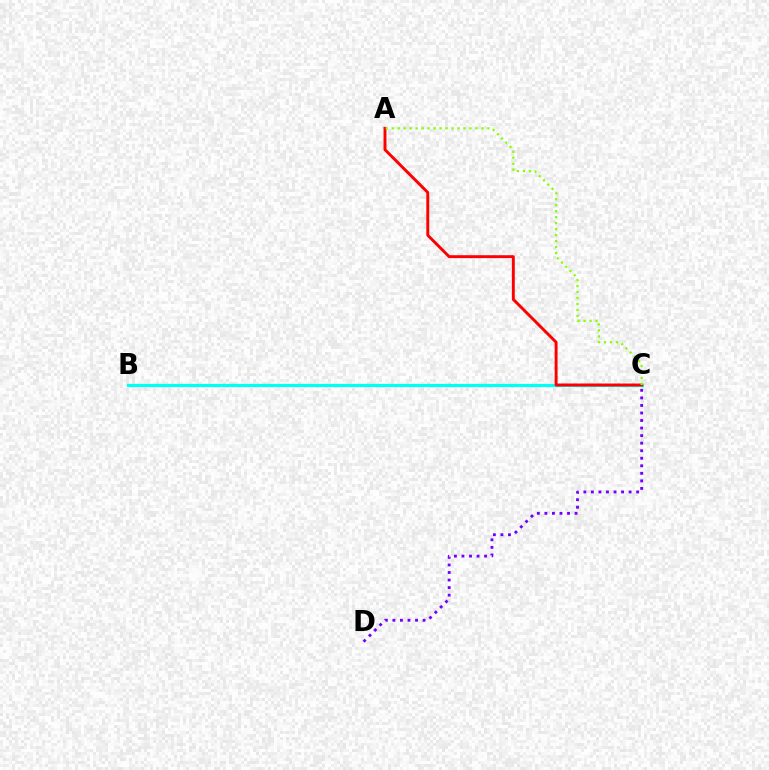{('B', 'C'): [{'color': '#00fff6', 'line_style': 'solid', 'thickness': 2.32}], ('A', 'C'): [{'color': '#ff0000', 'line_style': 'solid', 'thickness': 2.1}, {'color': '#84ff00', 'line_style': 'dotted', 'thickness': 1.62}], ('C', 'D'): [{'color': '#7200ff', 'line_style': 'dotted', 'thickness': 2.05}]}